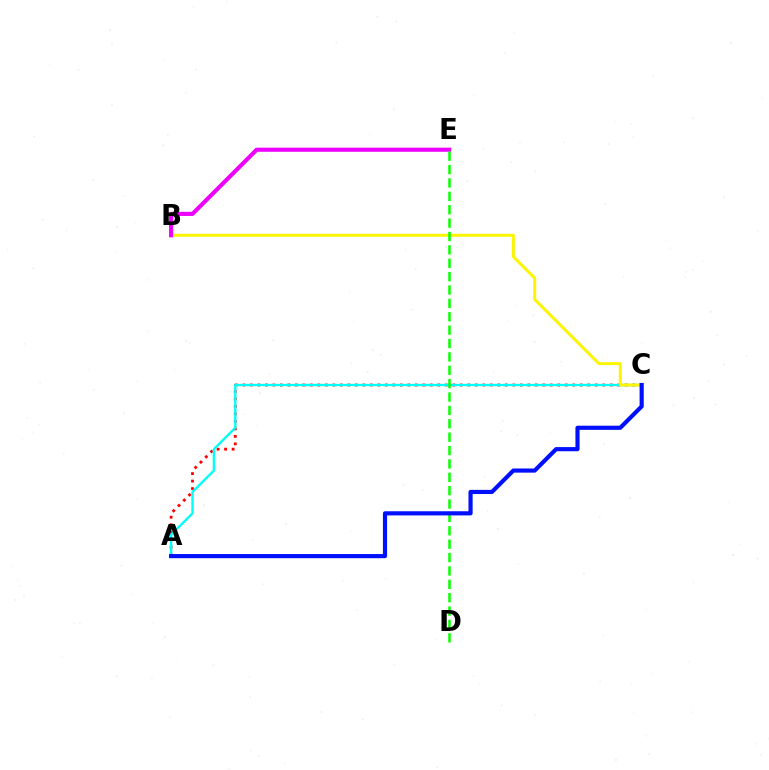{('A', 'C'): [{'color': '#ff0000', 'line_style': 'dotted', 'thickness': 2.04}, {'color': '#00fff6', 'line_style': 'solid', 'thickness': 1.71}, {'color': '#0010ff', 'line_style': 'solid', 'thickness': 2.99}], ('B', 'C'): [{'color': '#fcf500', 'line_style': 'solid', 'thickness': 2.13}], ('B', 'E'): [{'color': '#ee00ff', 'line_style': 'solid', 'thickness': 2.97}], ('D', 'E'): [{'color': '#08ff00', 'line_style': 'dashed', 'thickness': 1.82}]}